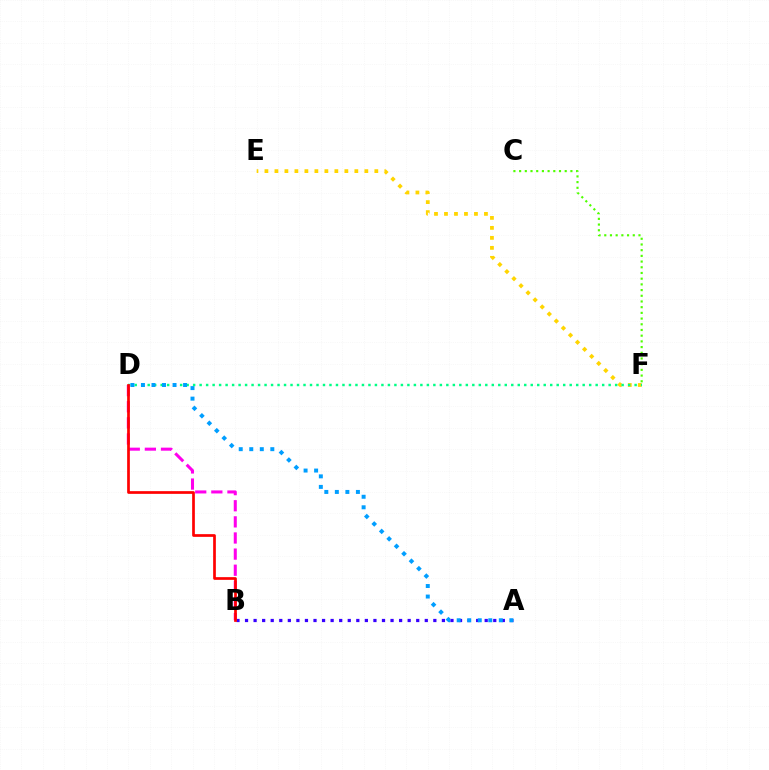{('E', 'F'): [{'color': '#ffd500', 'line_style': 'dotted', 'thickness': 2.71}], ('A', 'B'): [{'color': '#3700ff', 'line_style': 'dotted', 'thickness': 2.33}], ('D', 'F'): [{'color': '#00ff86', 'line_style': 'dotted', 'thickness': 1.76}], ('B', 'D'): [{'color': '#ff00ed', 'line_style': 'dashed', 'thickness': 2.19}, {'color': '#ff0000', 'line_style': 'solid', 'thickness': 1.95}], ('C', 'F'): [{'color': '#4fff00', 'line_style': 'dotted', 'thickness': 1.55}], ('A', 'D'): [{'color': '#009eff', 'line_style': 'dotted', 'thickness': 2.86}]}